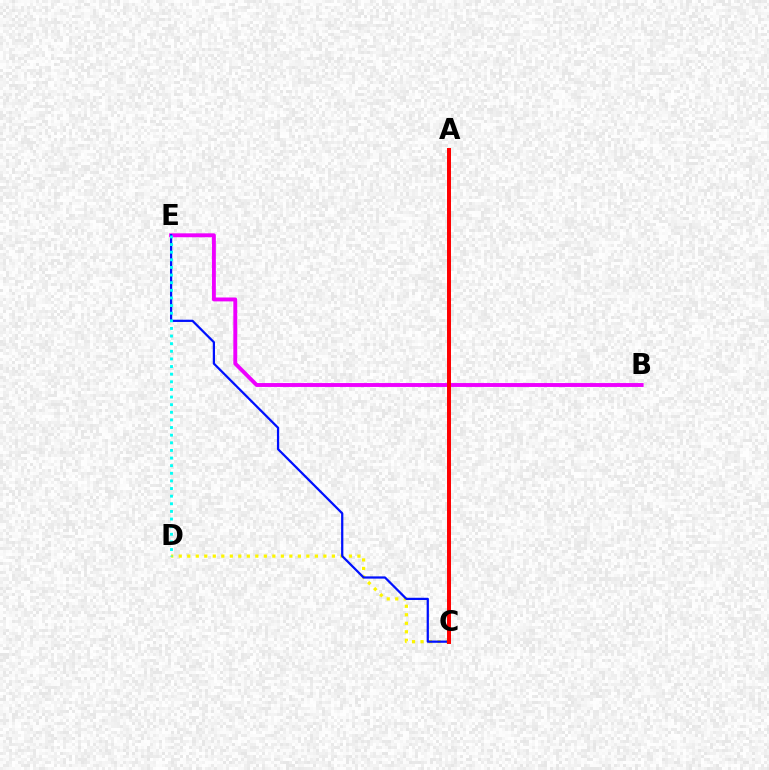{('B', 'E'): [{'color': '#ee00ff', 'line_style': 'solid', 'thickness': 2.8}], ('C', 'D'): [{'color': '#fcf500', 'line_style': 'dotted', 'thickness': 2.31}], ('A', 'C'): [{'color': '#08ff00', 'line_style': 'dotted', 'thickness': 1.84}, {'color': '#ff0000', 'line_style': 'solid', 'thickness': 2.86}], ('C', 'E'): [{'color': '#0010ff', 'line_style': 'solid', 'thickness': 1.61}], ('D', 'E'): [{'color': '#00fff6', 'line_style': 'dotted', 'thickness': 2.07}]}